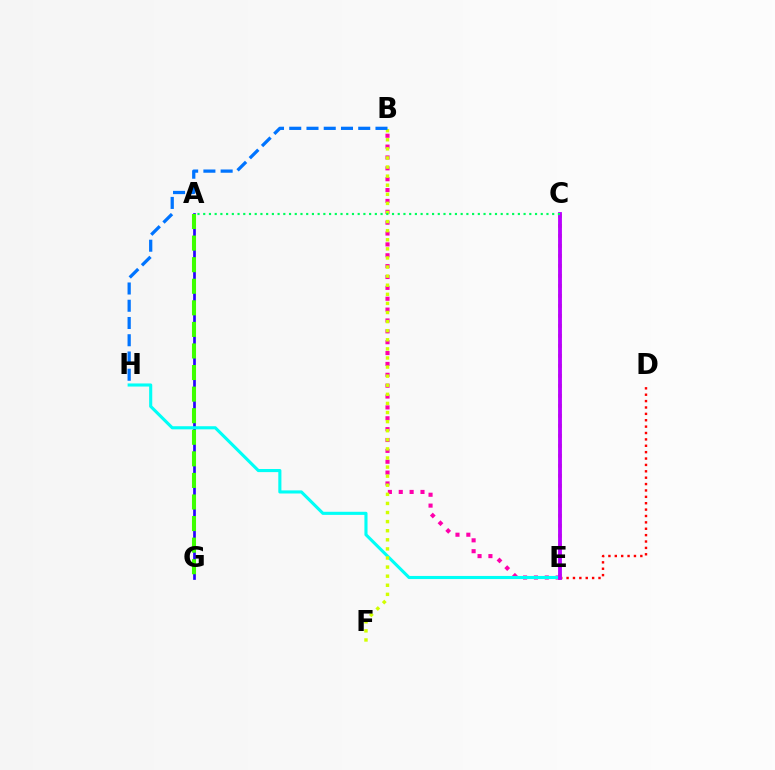{('A', 'G'): [{'color': '#2500ff', 'line_style': 'solid', 'thickness': 1.93}, {'color': '#3dff00', 'line_style': 'dashed', 'thickness': 2.93}], ('D', 'E'): [{'color': '#ff0000', 'line_style': 'dotted', 'thickness': 1.73}], ('C', 'E'): [{'color': '#ff9400', 'line_style': 'dotted', 'thickness': 2.72}, {'color': '#b900ff', 'line_style': 'solid', 'thickness': 2.75}], ('B', 'E'): [{'color': '#ff00ac', 'line_style': 'dotted', 'thickness': 2.95}], ('E', 'H'): [{'color': '#00fff6', 'line_style': 'solid', 'thickness': 2.24}], ('B', 'F'): [{'color': '#d1ff00', 'line_style': 'dotted', 'thickness': 2.47}], ('A', 'C'): [{'color': '#00ff5c', 'line_style': 'dotted', 'thickness': 1.55}], ('B', 'H'): [{'color': '#0074ff', 'line_style': 'dashed', 'thickness': 2.34}]}